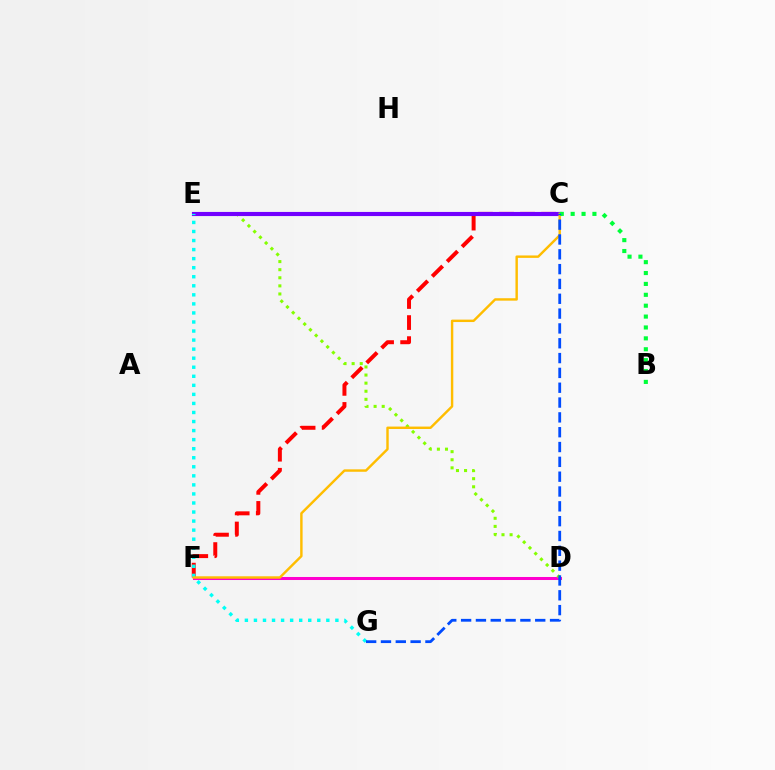{('C', 'F'): [{'color': '#ff0000', 'line_style': 'dashed', 'thickness': 2.86}, {'color': '#ffbd00', 'line_style': 'solid', 'thickness': 1.75}], ('D', 'F'): [{'color': '#ff00cf', 'line_style': 'solid', 'thickness': 2.18}], ('D', 'E'): [{'color': '#84ff00', 'line_style': 'dotted', 'thickness': 2.2}], ('C', 'E'): [{'color': '#7200ff', 'line_style': 'solid', 'thickness': 2.97}], ('E', 'G'): [{'color': '#00fff6', 'line_style': 'dotted', 'thickness': 2.46}], ('B', 'C'): [{'color': '#00ff39', 'line_style': 'dotted', 'thickness': 2.96}], ('C', 'G'): [{'color': '#004bff', 'line_style': 'dashed', 'thickness': 2.01}]}